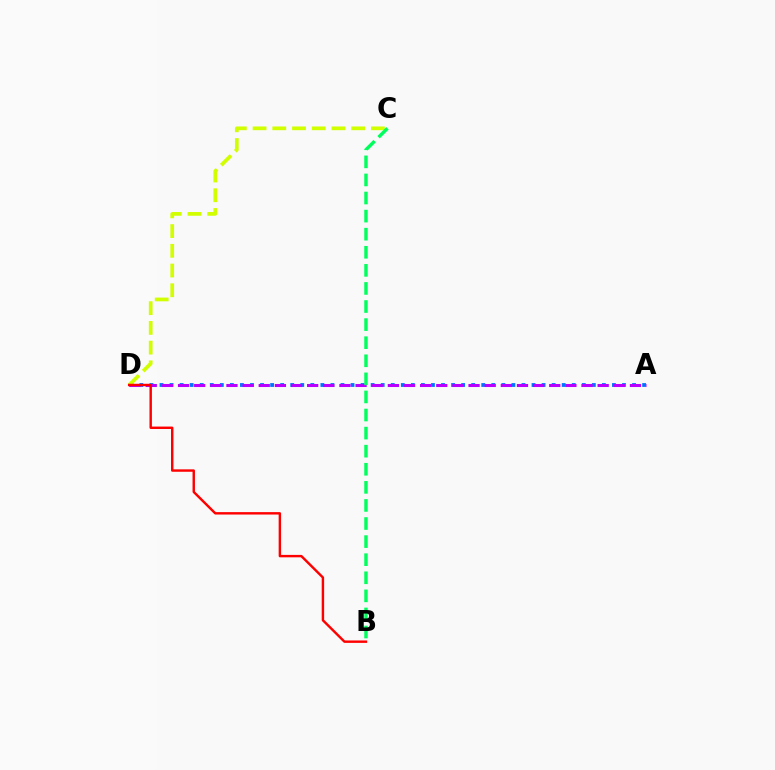{('A', 'D'): [{'color': '#0074ff', 'line_style': 'dotted', 'thickness': 2.73}, {'color': '#b900ff', 'line_style': 'dashed', 'thickness': 2.19}], ('C', 'D'): [{'color': '#d1ff00', 'line_style': 'dashed', 'thickness': 2.68}], ('B', 'C'): [{'color': '#00ff5c', 'line_style': 'dashed', 'thickness': 2.46}], ('B', 'D'): [{'color': '#ff0000', 'line_style': 'solid', 'thickness': 1.74}]}